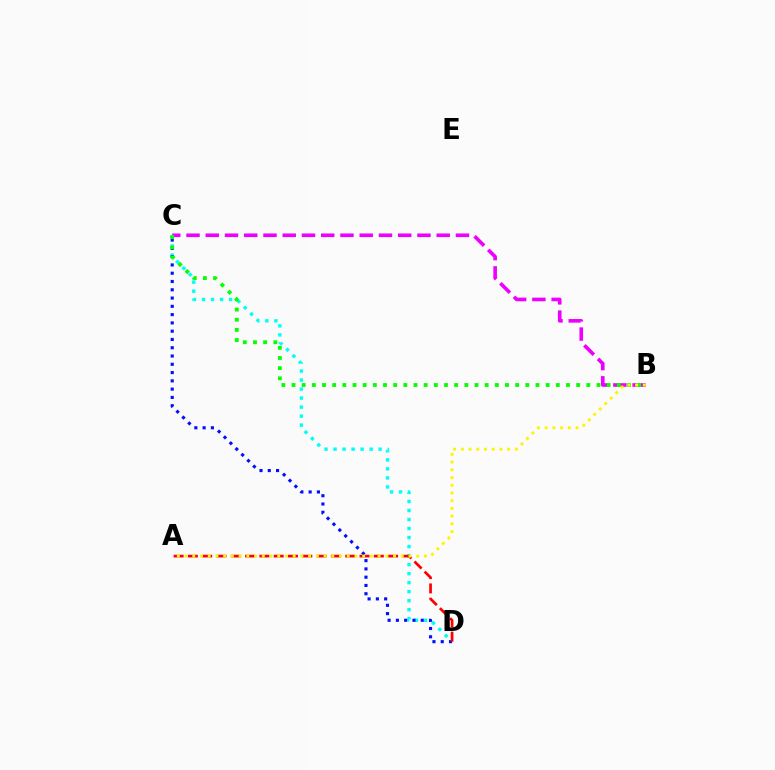{('B', 'C'): [{'color': '#ee00ff', 'line_style': 'dashed', 'thickness': 2.61}, {'color': '#08ff00', 'line_style': 'dotted', 'thickness': 2.76}], ('C', 'D'): [{'color': '#00fff6', 'line_style': 'dotted', 'thickness': 2.45}, {'color': '#0010ff', 'line_style': 'dotted', 'thickness': 2.25}], ('A', 'D'): [{'color': '#ff0000', 'line_style': 'dashed', 'thickness': 1.94}], ('A', 'B'): [{'color': '#fcf500', 'line_style': 'dotted', 'thickness': 2.1}]}